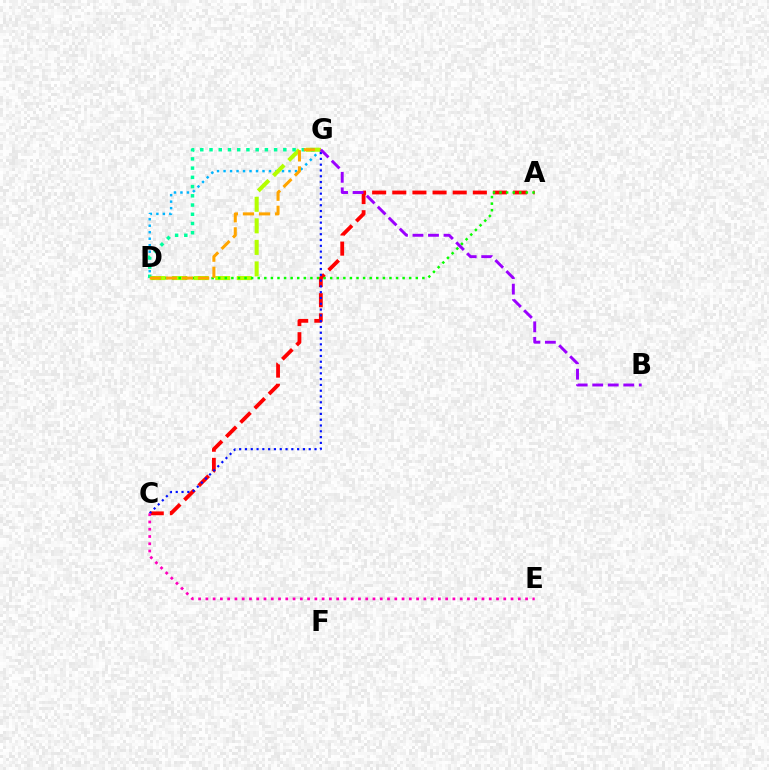{('D', 'G'): [{'color': '#00b5ff', 'line_style': 'dotted', 'thickness': 1.76}, {'color': '#b3ff00', 'line_style': 'dashed', 'thickness': 2.93}, {'color': '#00ff9d', 'line_style': 'dotted', 'thickness': 2.51}, {'color': '#ffa500', 'line_style': 'dashed', 'thickness': 2.19}], ('A', 'C'): [{'color': '#ff0000', 'line_style': 'dashed', 'thickness': 2.74}], ('C', 'G'): [{'color': '#0010ff', 'line_style': 'dotted', 'thickness': 1.57}], ('A', 'D'): [{'color': '#08ff00', 'line_style': 'dotted', 'thickness': 1.79}], ('C', 'E'): [{'color': '#ff00bd', 'line_style': 'dotted', 'thickness': 1.97}], ('B', 'G'): [{'color': '#9b00ff', 'line_style': 'dashed', 'thickness': 2.11}]}